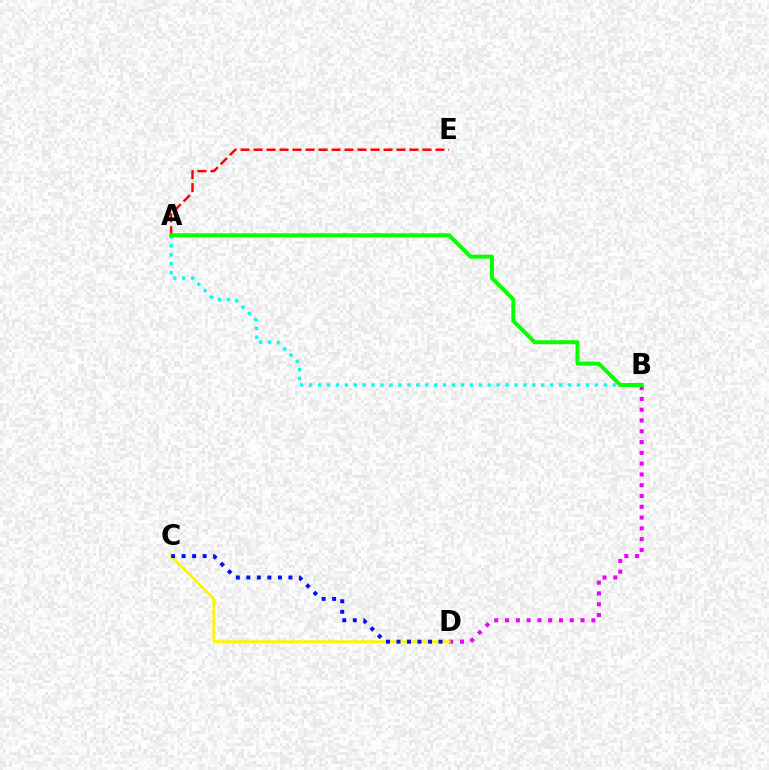{('B', 'D'): [{'color': '#ee00ff', 'line_style': 'dotted', 'thickness': 2.93}], ('A', 'B'): [{'color': '#00fff6', 'line_style': 'dotted', 'thickness': 2.43}, {'color': '#08ff00', 'line_style': 'solid', 'thickness': 2.86}], ('C', 'D'): [{'color': '#fcf500', 'line_style': 'solid', 'thickness': 2.0}, {'color': '#0010ff', 'line_style': 'dotted', 'thickness': 2.86}], ('A', 'E'): [{'color': '#ff0000', 'line_style': 'dashed', 'thickness': 1.77}]}